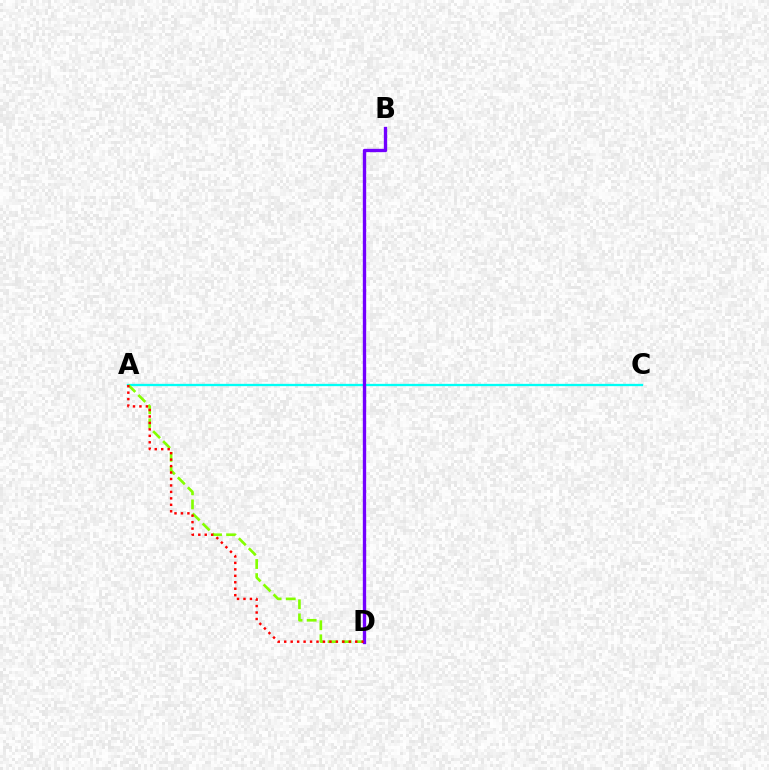{('A', 'C'): [{'color': '#00fff6', 'line_style': 'solid', 'thickness': 1.66}], ('A', 'D'): [{'color': '#84ff00', 'line_style': 'dashed', 'thickness': 1.92}, {'color': '#ff0000', 'line_style': 'dotted', 'thickness': 1.75}], ('B', 'D'): [{'color': '#7200ff', 'line_style': 'solid', 'thickness': 2.4}]}